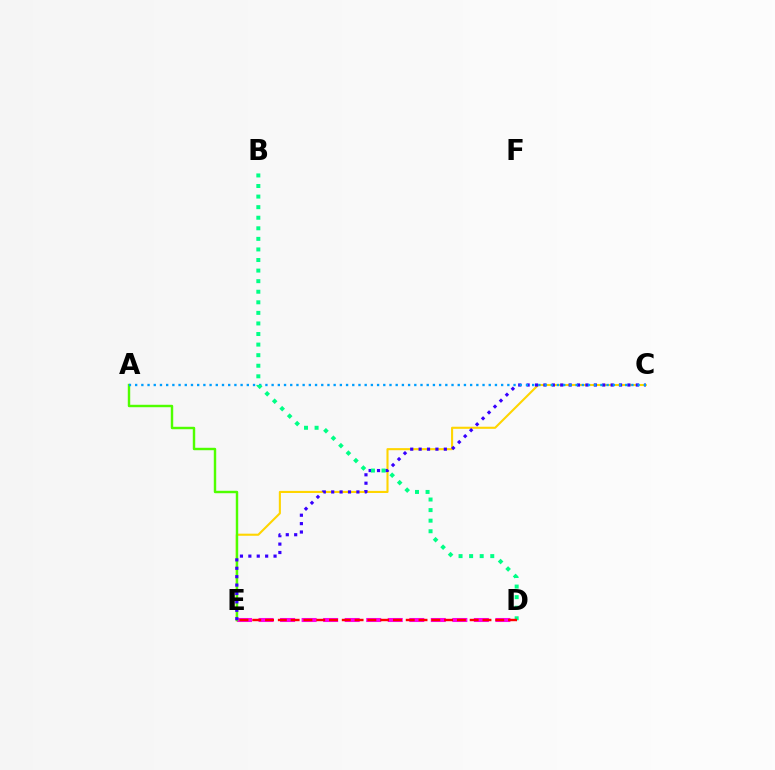{('C', 'E'): [{'color': '#ffd500', 'line_style': 'solid', 'thickness': 1.51}, {'color': '#3700ff', 'line_style': 'dotted', 'thickness': 2.28}], ('D', 'E'): [{'color': '#ff00ed', 'line_style': 'dashed', 'thickness': 2.93}, {'color': '#ff0000', 'line_style': 'dashed', 'thickness': 1.74}], ('A', 'E'): [{'color': '#4fff00', 'line_style': 'solid', 'thickness': 1.75}], ('A', 'C'): [{'color': '#009eff', 'line_style': 'dotted', 'thickness': 1.69}], ('B', 'D'): [{'color': '#00ff86', 'line_style': 'dotted', 'thickness': 2.87}]}